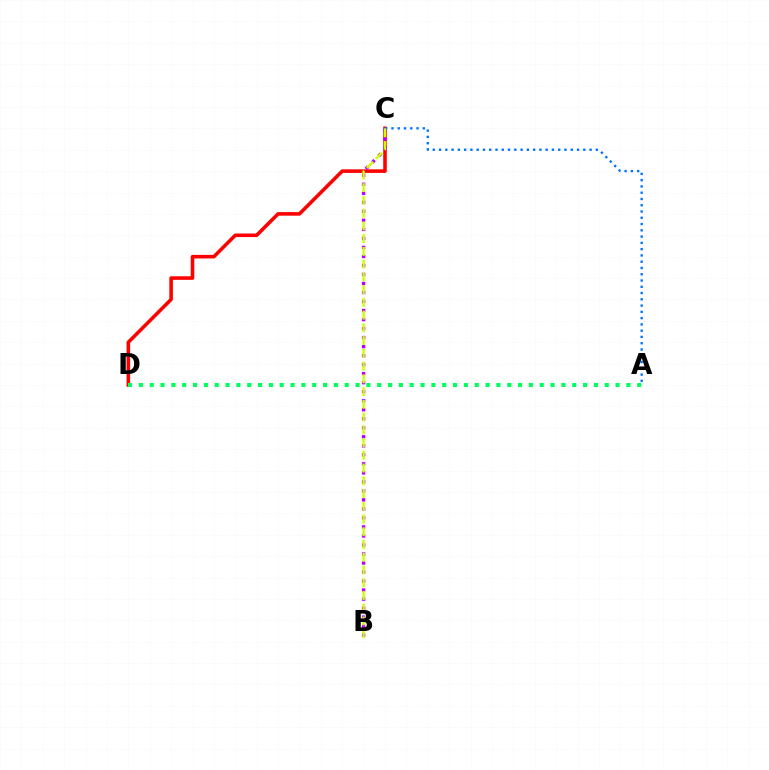{('C', 'D'): [{'color': '#ff0000', 'line_style': 'solid', 'thickness': 2.58}], ('B', 'C'): [{'color': '#b900ff', 'line_style': 'dotted', 'thickness': 2.45}, {'color': '#d1ff00', 'line_style': 'dashed', 'thickness': 1.73}], ('A', 'C'): [{'color': '#0074ff', 'line_style': 'dotted', 'thickness': 1.7}], ('A', 'D'): [{'color': '#00ff5c', 'line_style': 'dotted', 'thickness': 2.94}]}